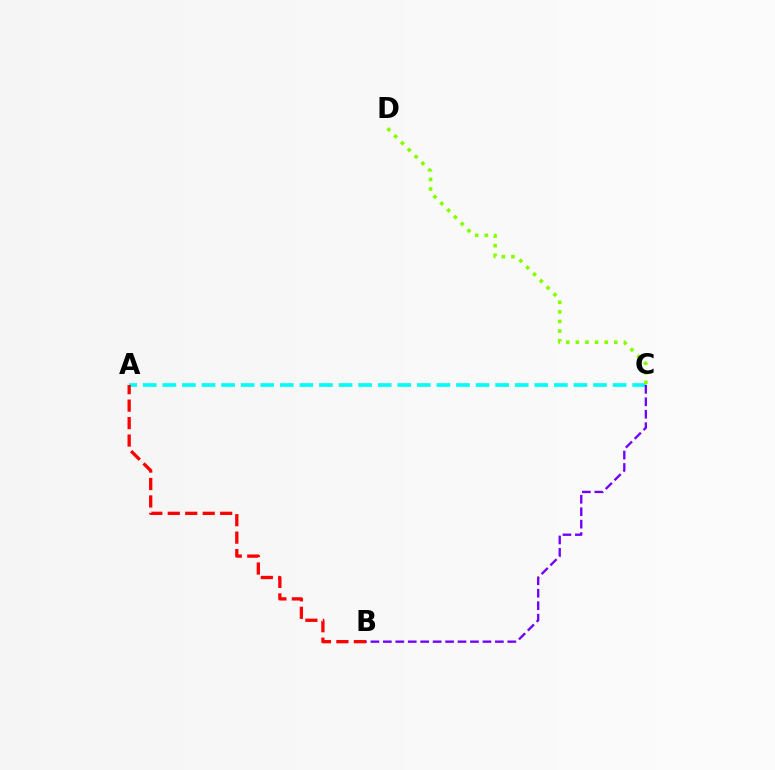{('A', 'C'): [{'color': '#00fff6', 'line_style': 'dashed', 'thickness': 2.66}], ('A', 'B'): [{'color': '#ff0000', 'line_style': 'dashed', 'thickness': 2.37}], ('C', 'D'): [{'color': '#84ff00', 'line_style': 'dotted', 'thickness': 2.61}], ('B', 'C'): [{'color': '#7200ff', 'line_style': 'dashed', 'thickness': 1.69}]}